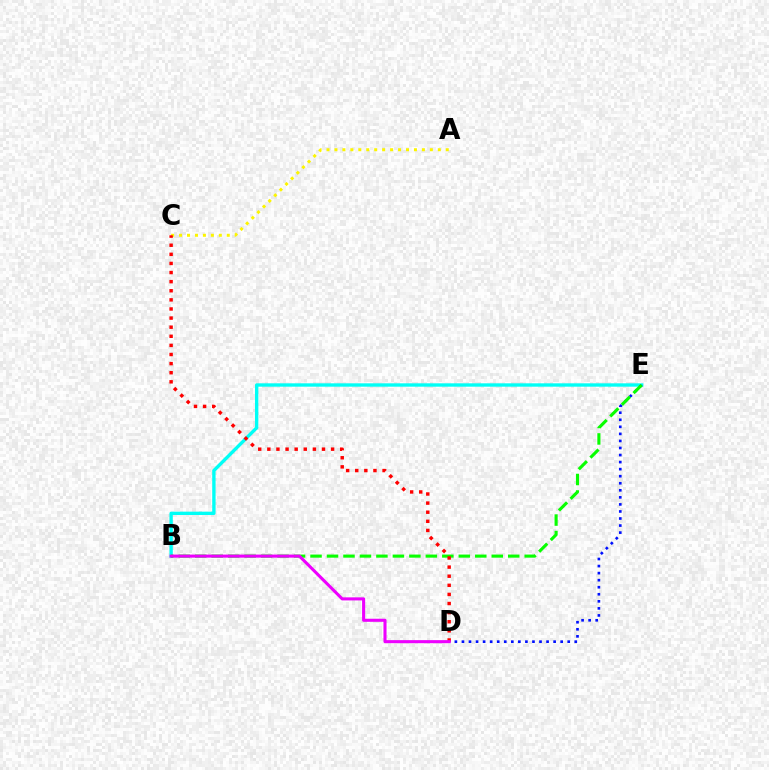{('B', 'E'): [{'color': '#00fff6', 'line_style': 'solid', 'thickness': 2.42}, {'color': '#08ff00', 'line_style': 'dashed', 'thickness': 2.24}], ('A', 'C'): [{'color': '#fcf500', 'line_style': 'dotted', 'thickness': 2.16}], ('D', 'E'): [{'color': '#0010ff', 'line_style': 'dotted', 'thickness': 1.92}], ('C', 'D'): [{'color': '#ff0000', 'line_style': 'dotted', 'thickness': 2.47}], ('B', 'D'): [{'color': '#ee00ff', 'line_style': 'solid', 'thickness': 2.21}]}